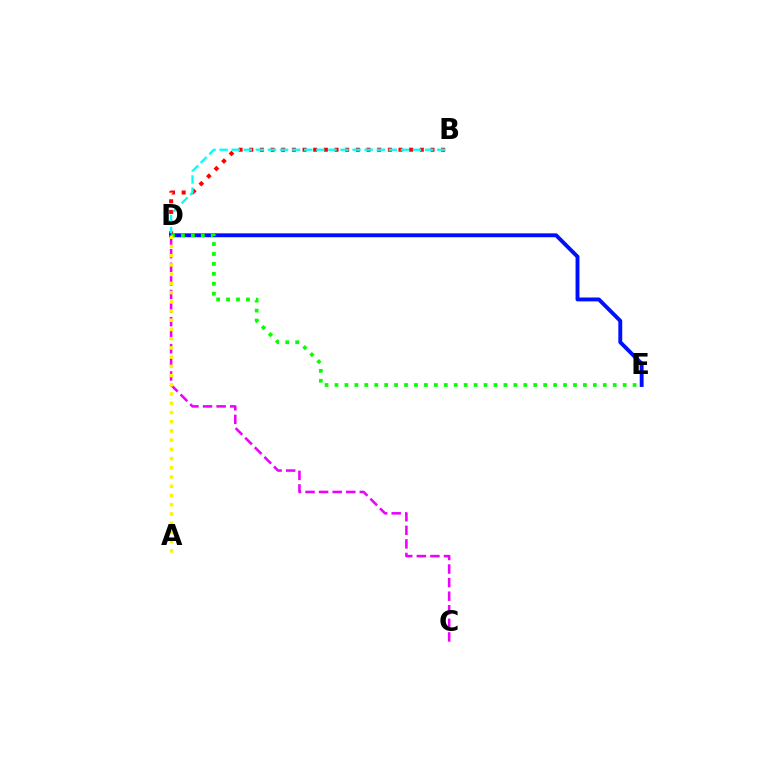{('B', 'D'): [{'color': '#ff0000', 'line_style': 'dotted', 'thickness': 2.9}, {'color': '#00fff6', 'line_style': 'dashed', 'thickness': 1.64}], ('C', 'D'): [{'color': '#ee00ff', 'line_style': 'dashed', 'thickness': 1.84}], ('D', 'E'): [{'color': '#0010ff', 'line_style': 'solid', 'thickness': 2.8}, {'color': '#08ff00', 'line_style': 'dotted', 'thickness': 2.7}], ('A', 'D'): [{'color': '#fcf500', 'line_style': 'dotted', 'thickness': 2.51}]}